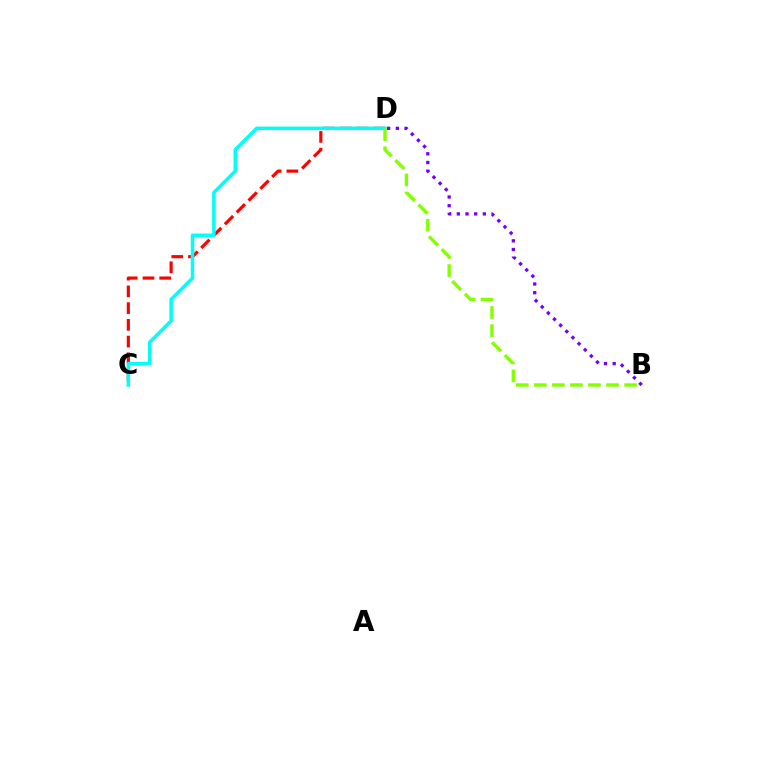{('C', 'D'): [{'color': '#ff0000', 'line_style': 'dashed', 'thickness': 2.27}, {'color': '#00fff6', 'line_style': 'solid', 'thickness': 2.52}], ('B', 'D'): [{'color': '#7200ff', 'line_style': 'dotted', 'thickness': 2.36}, {'color': '#84ff00', 'line_style': 'dashed', 'thickness': 2.45}]}